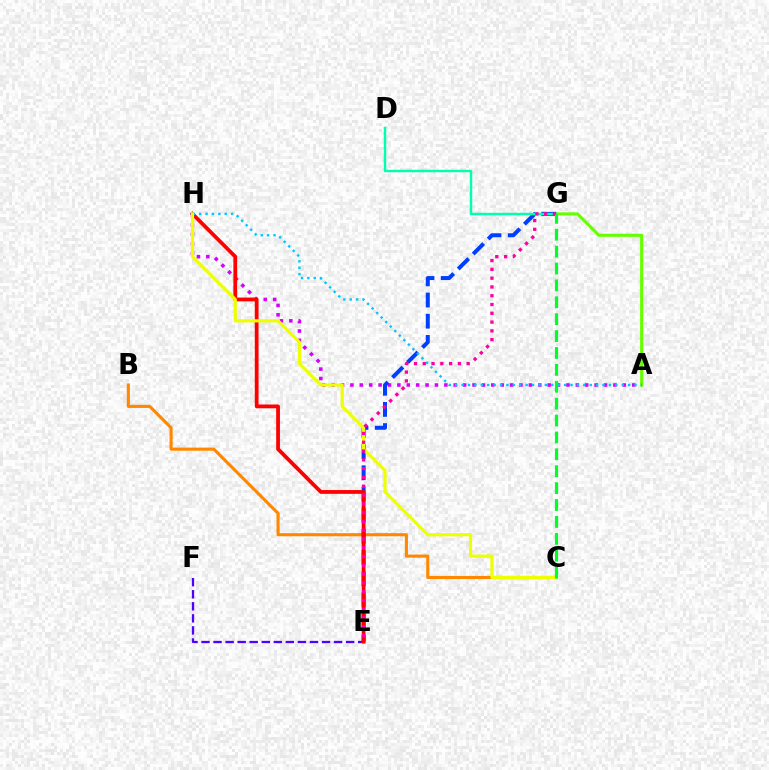{('A', 'G'): [{'color': '#66ff00', 'line_style': 'solid', 'thickness': 2.23}], ('A', 'H'): [{'color': '#d600ff', 'line_style': 'dotted', 'thickness': 2.55}, {'color': '#00c7ff', 'line_style': 'dotted', 'thickness': 1.74}], ('B', 'C'): [{'color': '#ff8800', 'line_style': 'solid', 'thickness': 2.24}], ('E', 'G'): [{'color': '#003fff', 'line_style': 'dashed', 'thickness': 2.88}, {'color': '#ff00a0', 'line_style': 'dotted', 'thickness': 2.39}], ('E', 'F'): [{'color': '#4f00ff', 'line_style': 'dashed', 'thickness': 1.64}], ('E', 'H'): [{'color': '#ff0000', 'line_style': 'solid', 'thickness': 2.72}], ('C', 'H'): [{'color': '#eeff00', 'line_style': 'solid', 'thickness': 2.29}], ('D', 'G'): [{'color': '#00ffaf', 'line_style': 'solid', 'thickness': 1.76}], ('C', 'G'): [{'color': '#00ff27', 'line_style': 'dashed', 'thickness': 2.3}]}